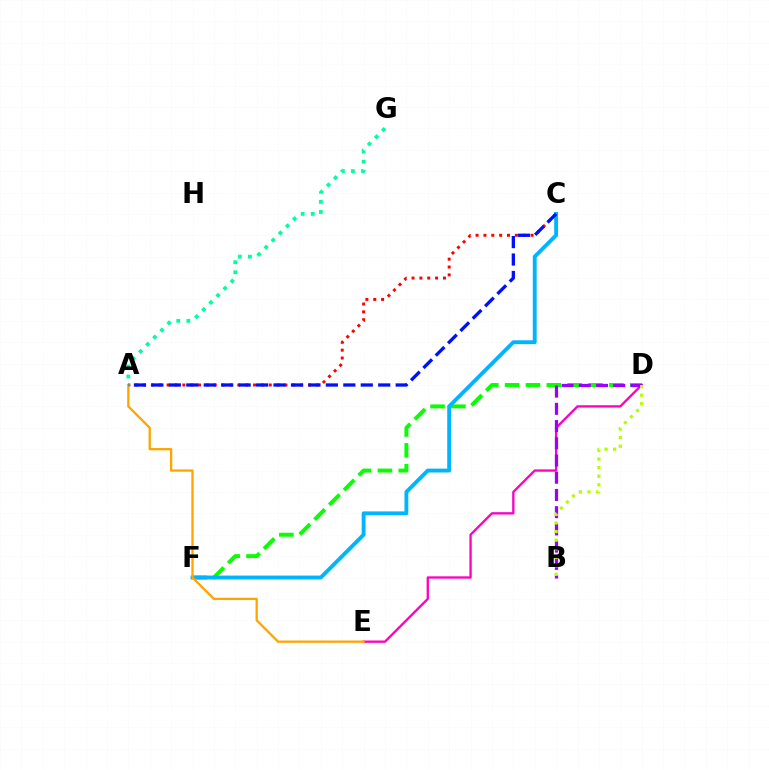{('D', 'F'): [{'color': '#08ff00', 'line_style': 'dashed', 'thickness': 2.83}], ('D', 'E'): [{'color': '#ff00bd', 'line_style': 'solid', 'thickness': 1.67}], ('A', 'C'): [{'color': '#ff0000', 'line_style': 'dotted', 'thickness': 2.13}, {'color': '#0010ff', 'line_style': 'dashed', 'thickness': 2.37}], ('B', 'D'): [{'color': '#9b00ff', 'line_style': 'dashed', 'thickness': 2.34}, {'color': '#b3ff00', 'line_style': 'dotted', 'thickness': 2.33}], ('C', 'F'): [{'color': '#00b5ff', 'line_style': 'solid', 'thickness': 2.79}], ('A', 'E'): [{'color': '#ffa500', 'line_style': 'solid', 'thickness': 1.66}], ('A', 'G'): [{'color': '#00ff9d', 'line_style': 'dotted', 'thickness': 2.74}]}